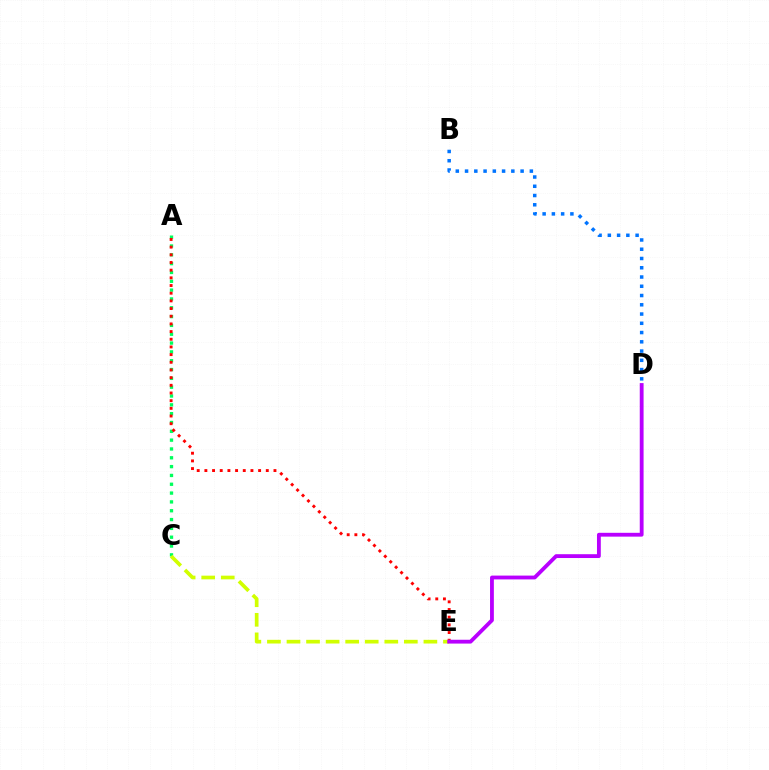{('B', 'D'): [{'color': '#0074ff', 'line_style': 'dotted', 'thickness': 2.52}], ('A', 'C'): [{'color': '#00ff5c', 'line_style': 'dotted', 'thickness': 2.4}], ('A', 'E'): [{'color': '#ff0000', 'line_style': 'dotted', 'thickness': 2.09}], ('C', 'E'): [{'color': '#d1ff00', 'line_style': 'dashed', 'thickness': 2.66}], ('D', 'E'): [{'color': '#b900ff', 'line_style': 'solid', 'thickness': 2.75}]}